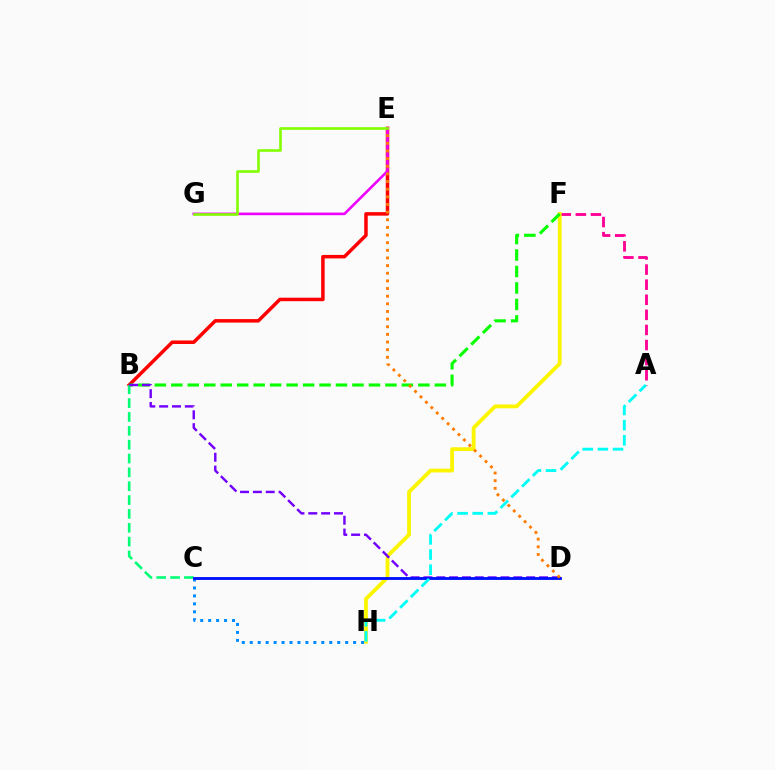{('B', 'E'): [{'color': '#ff0000', 'line_style': 'solid', 'thickness': 2.52}], ('A', 'F'): [{'color': '#ff0094', 'line_style': 'dashed', 'thickness': 2.05}], ('F', 'H'): [{'color': '#fcf500', 'line_style': 'solid', 'thickness': 2.73}], ('B', 'F'): [{'color': '#08ff00', 'line_style': 'dashed', 'thickness': 2.24}], ('E', 'G'): [{'color': '#ee00ff', 'line_style': 'solid', 'thickness': 1.88}, {'color': '#84ff00', 'line_style': 'solid', 'thickness': 1.89}], ('B', 'C'): [{'color': '#00ff74', 'line_style': 'dashed', 'thickness': 1.88}], ('C', 'H'): [{'color': '#008cff', 'line_style': 'dotted', 'thickness': 2.16}], ('B', 'D'): [{'color': '#7200ff', 'line_style': 'dashed', 'thickness': 1.75}], ('C', 'D'): [{'color': '#0010ff', 'line_style': 'solid', 'thickness': 2.06}], ('D', 'E'): [{'color': '#ff7c00', 'line_style': 'dotted', 'thickness': 2.08}], ('A', 'H'): [{'color': '#00fff6', 'line_style': 'dashed', 'thickness': 2.06}]}